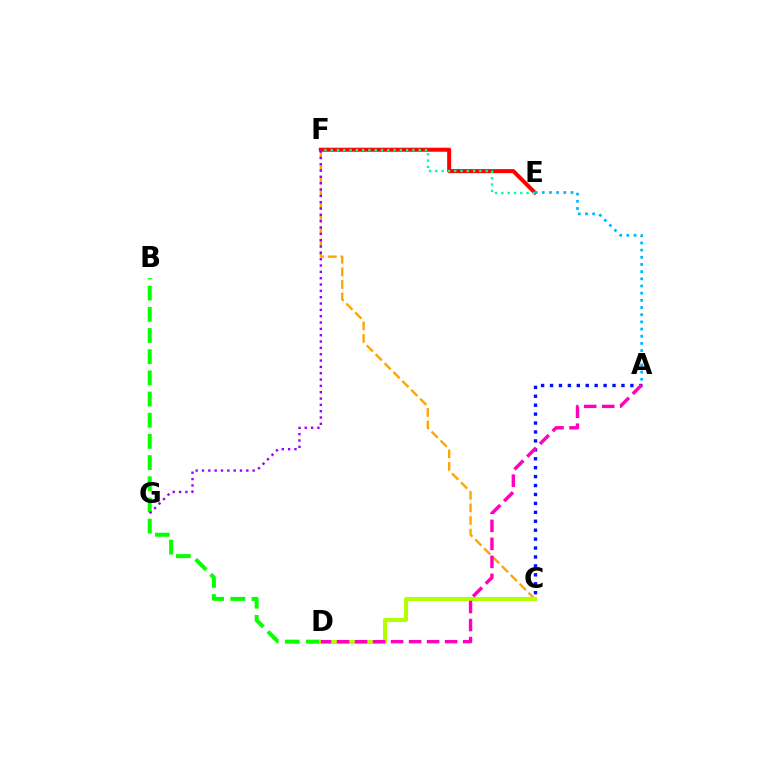{('E', 'F'): [{'color': '#ff0000', 'line_style': 'solid', 'thickness': 2.9}, {'color': '#00ff9d', 'line_style': 'dotted', 'thickness': 1.71}], ('C', 'F'): [{'color': '#ffa500', 'line_style': 'dashed', 'thickness': 1.71}], ('A', 'C'): [{'color': '#0010ff', 'line_style': 'dotted', 'thickness': 2.43}], ('B', 'D'): [{'color': '#08ff00', 'line_style': 'dashed', 'thickness': 2.88}], ('C', 'D'): [{'color': '#b3ff00', 'line_style': 'solid', 'thickness': 2.91}], ('A', 'D'): [{'color': '#ff00bd', 'line_style': 'dashed', 'thickness': 2.45}], ('F', 'G'): [{'color': '#9b00ff', 'line_style': 'dotted', 'thickness': 1.72}], ('A', 'E'): [{'color': '#00b5ff', 'line_style': 'dotted', 'thickness': 1.95}]}